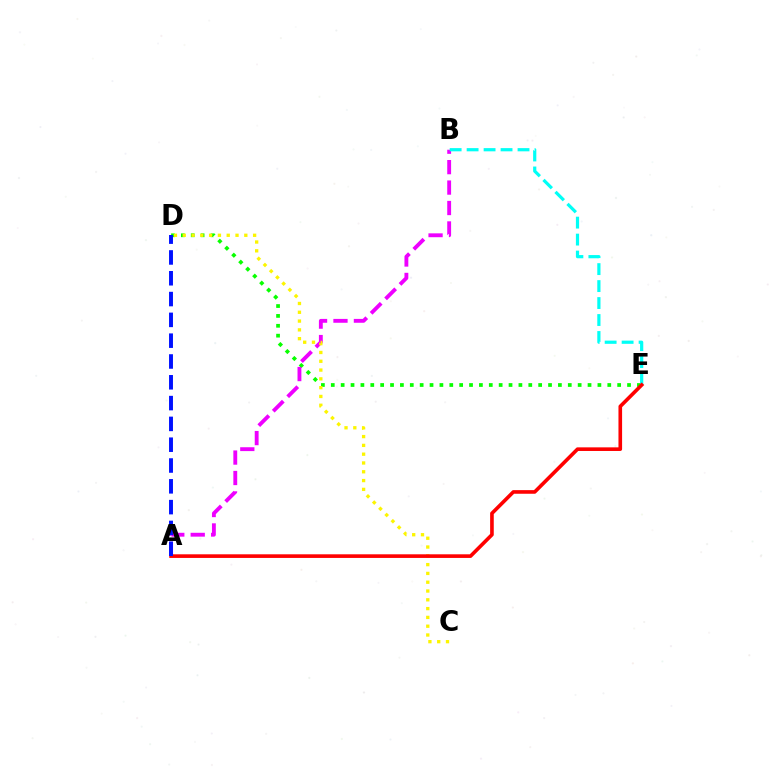{('D', 'E'): [{'color': '#08ff00', 'line_style': 'dotted', 'thickness': 2.68}], ('A', 'B'): [{'color': '#ee00ff', 'line_style': 'dashed', 'thickness': 2.78}], ('C', 'D'): [{'color': '#fcf500', 'line_style': 'dotted', 'thickness': 2.39}], ('B', 'E'): [{'color': '#00fff6', 'line_style': 'dashed', 'thickness': 2.31}], ('A', 'E'): [{'color': '#ff0000', 'line_style': 'solid', 'thickness': 2.61}], ('A', 'D'): [{'color': '#0010ff', 'line_style': 'dashed', 'thickness': 2.83}]}